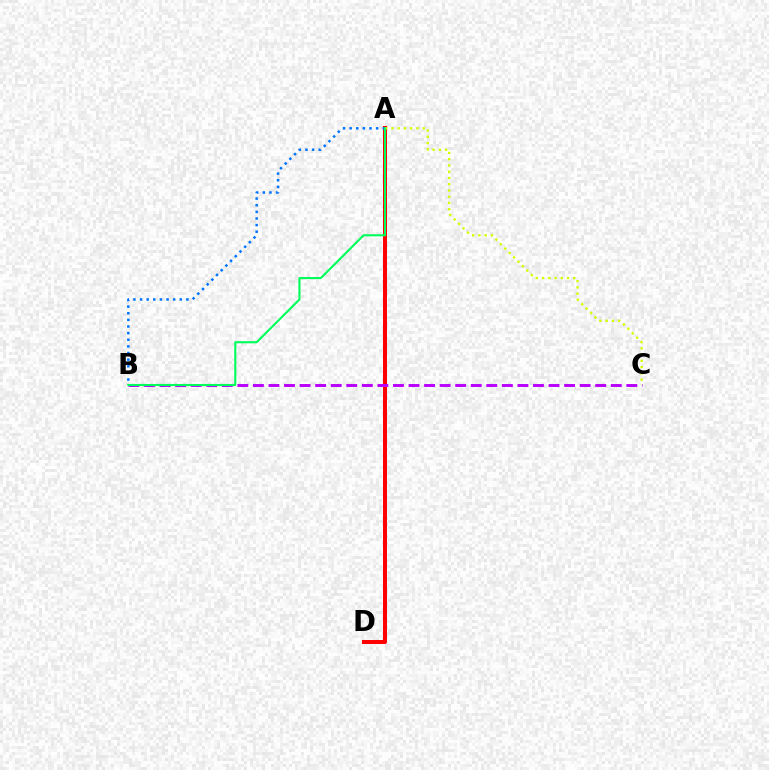{('A', 'D'): [{'color': '#ff0000', 'line_style': 'solid', 'thickness': 2.89}], ('A', 'B'): [{'color': '#0074ff', 'line_style': 'dotted', 'thickness': 1.8}, {'color': '#00ff5c', 'line_style': 'solid', 'thickness': 1.53}], ('A', 'C'): [{'color': '#d1ff00', 'line_style': 'dotted', 'thickness': 1.7}], ('B', 'C'): [{'color': '#b900ff', 'line_style': 'dashed', 'thickness': 2.11}]}